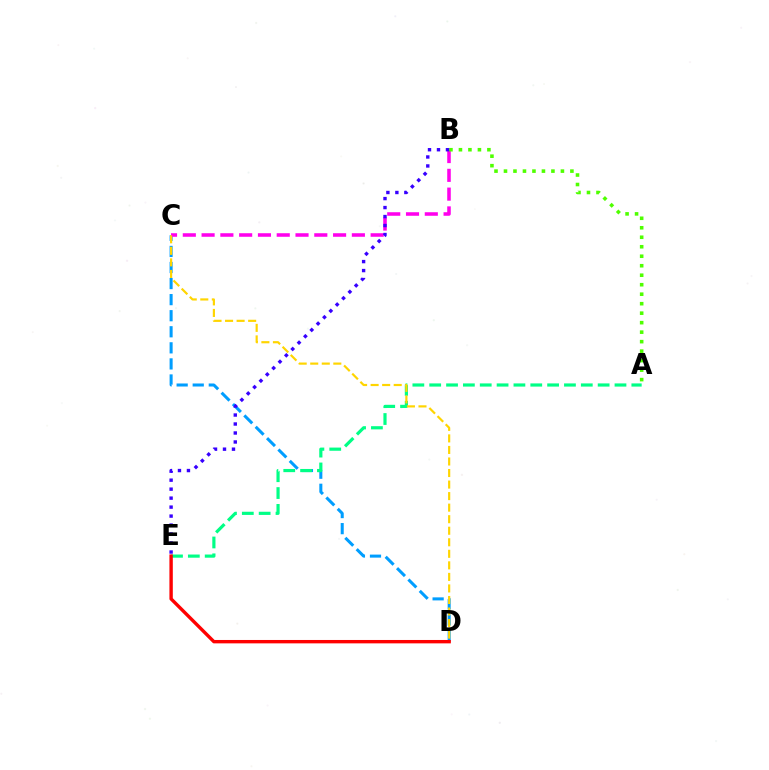{('C', 'D'): [{'color': '#009eff', 'line_style': 'dashed', 'thickness': 2.18}, {'color': '#ffd500', 'line_style': 'dashed', 'thickness': 1.57}], ('B', 'C'): [{'color': '#ff00ed', 'line_style': 'dashed', 'thickness': 2.55}], ('A', 'B'): [{'color': '#4fff00', 'line_style': 'dotted', 'thickness': 2.58}], ('A', 'E'): [{'color': '#00ff86', 'line_style': 'dashed', 'thickness': 2.29}], ('D', 'E'): [{'color': '#ff0000', 'line_style': 'solid', 'thickness': 2.44}], ('B', 'E'): [{'color': '#3700ff', 'line_style': 'dotted', 'thickness': 2.44}]}